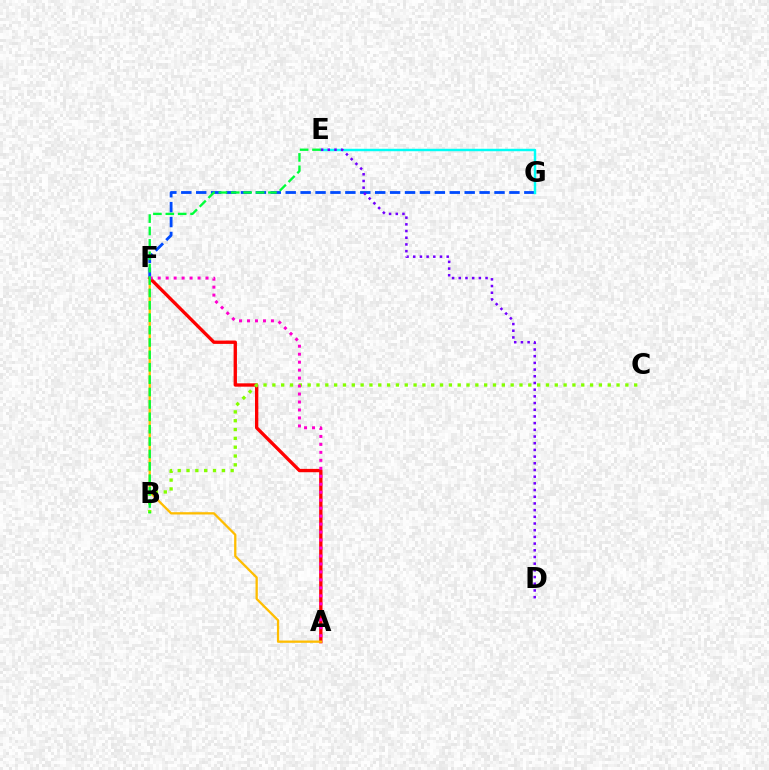{('A', 'F'): [{'color': '#ff0000', 'line_style': 'solid', 'thickness': 2.41}, {'color': '#ffbd00', 'line_style': 'solid', 'thickness': 1.65}, {'color': '#ff00cf', 'line_style': 'dotted', 'thickness': 2.17}], ('F', 'G'): [{'color': '#004bff', 'line_style': 'dashed', 'thickness': 2.03}], ('E', 'G'): [{'color': '#00fff6', 'line_style': 'solid', 'thickness': 1.76}], ('B', 'C'): [{'color': '#84ff00', 'line_style': 'dotted', 'thickness': 2.4}], ('D', 'E'): [{'color': '#7200ff', 'line_style': 'dotted', 'thickness': 1.82}], ('B', 'E'): [{'color': '#00ff39', 'line_style': 'dashed', 'thickness': 1.68}]}